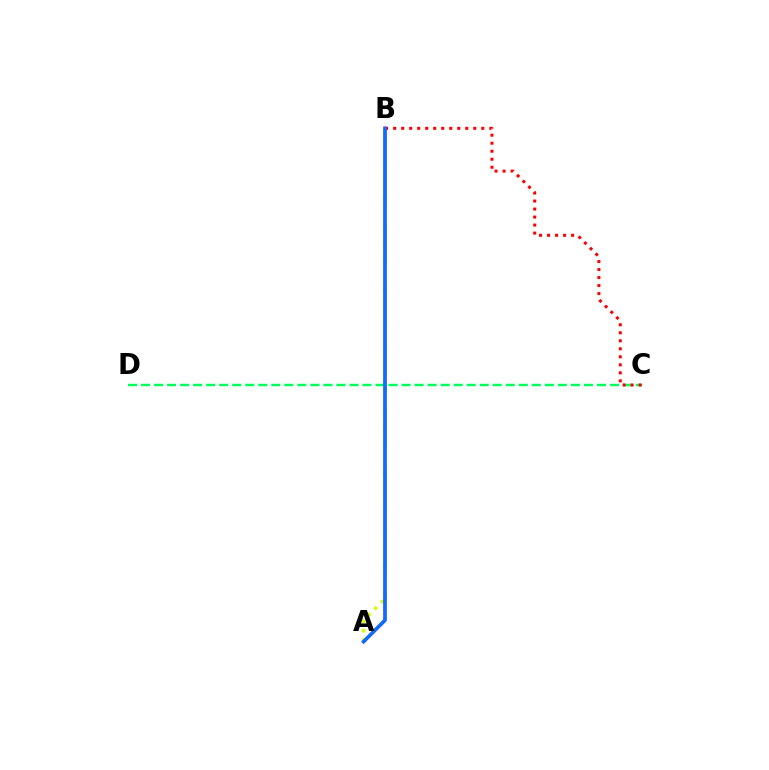{('A', 'B'): [{'color': '#d1ff00', 'line_style': 'dotted', 'thickness': 2.5}, {'color': '#b900ff', 'line_style': 'solid', 'thickness': 2.39}, {'color': '#0074ff', 'line_style': 'solid', 'thickness': 2.35}], ('C', 'D'): [{'color': '#00ff5c', 'line_style': 'dashed', 'thickness': 1.77}], ('B', 'C'): [{'color': '#ff0000', 'line_style': 'dotted', 'thickness': 2.18}]}